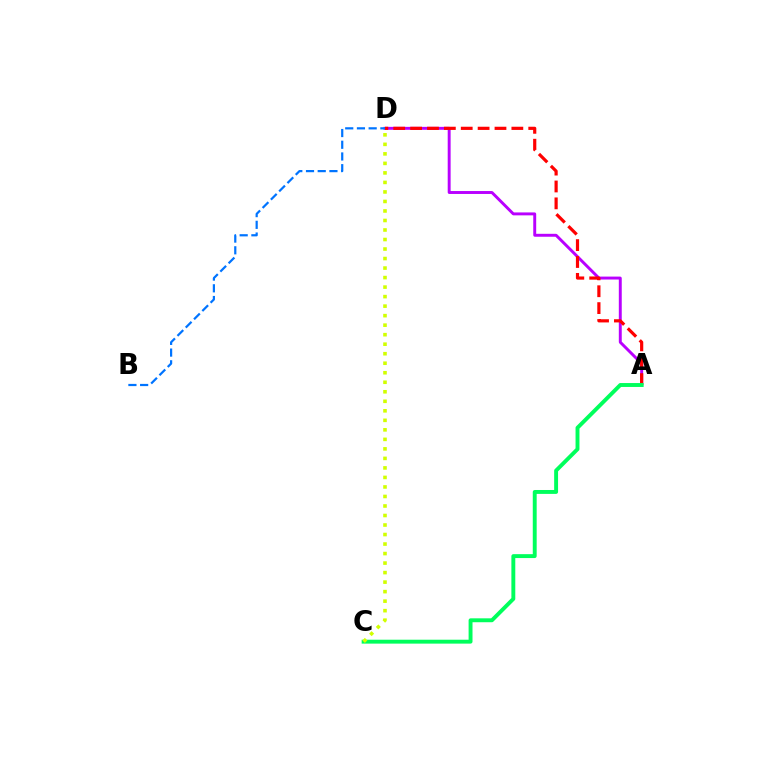{('A', 'D'): [{'color': '#b900ff', 'line_style': 'solid', 'thickness': 2.11}, {'color': '#ff0000', 'line_style': 'dashed', 'thickness': 2.29}], ('A', 'C'): [{'color': '#00ff5c', 'line_style': 'solid', 'thickness': 2.81}], ('C', 'D'): [{'color': '#d1ff00', 'line_style': 'dotted', 'thickness': 2.59}], ('B', 'D'): [{'color': '#0074ff', 'line_style': 'dashed', 'thickness': 1.59}]}